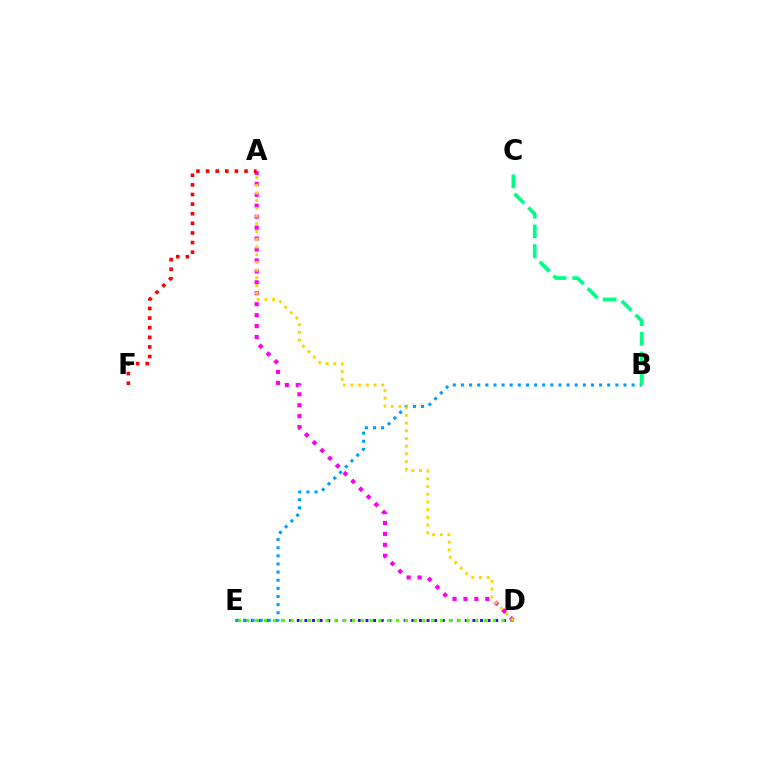{('D', 'E'): [{'color': '#3700ff', 'line_style': 'dotted', 'thickness': 2.07}, {'color': '#4fff00', 'line_style': 'dotted', 'thickness': 2.39}], ('A', 'D'): [{'color': '#ff00ed', 'line_style': 'dotted', 'thickness': 2.97}, {'color': '#ffd500', 'line_style': 'dotted', 'thickness': 2.1}], ('B', 'E'): [{'color': '#009eff', 'line_style': 'dotted', 'thickness': 2.21}], ('B', 'C'): [{'color': '#00ff86', 'line_style': 'dashed', 'thickness': 2.67}], ('A', 'F'): [{'color': '#ff0000', 'line_style': 'dotted', 'thickness': 2.61}]}